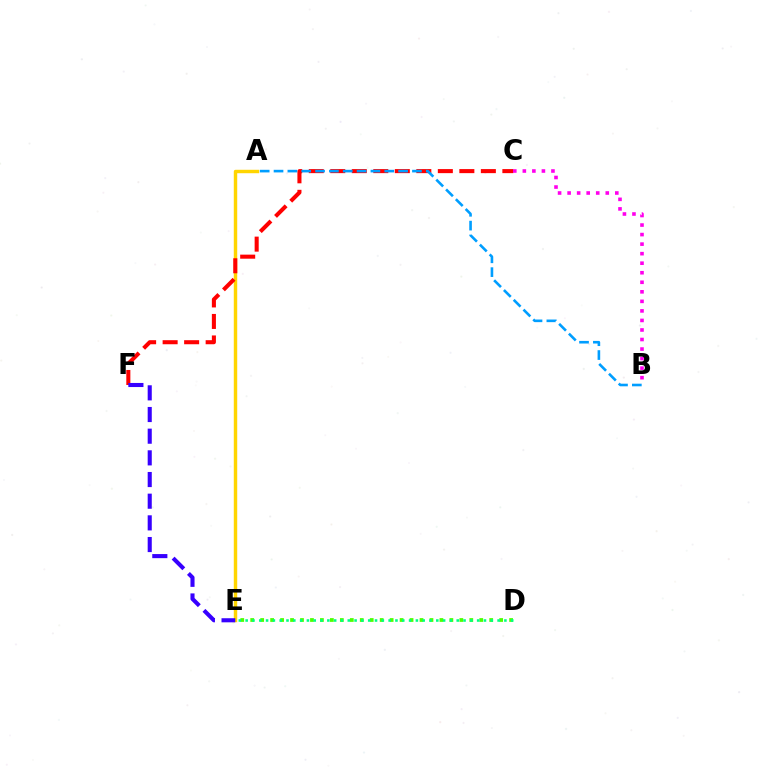{('D', 'E'): [{'color': '#4fff00', 'line_style': 'dotted', 'thickness': 2.71}, {'color': '#00ff86', 'line_style': 'dotted', 'thickness': 1.85}], ('A', 'E'): [{'color': '#ffd500', 'line_style': 'solid', 'thickness': 2.47}], ('C', 'F'): [{'color': '#ff0000', 'line_style': 'dashed', 'thickness': 2.92}], ('B', 'C'): [{'color': '#ff00ed', 'line_style': 'dotted', 'thickness': 2.59}], ('A', 'B'): [{'color': '#009eff', 'line_style': 'dashed', 'thickness': 1.88}], ('E', 'F'): [{'color': '#3700ff', 'line_style': 'dashed', 'thickness': 2.94}]}